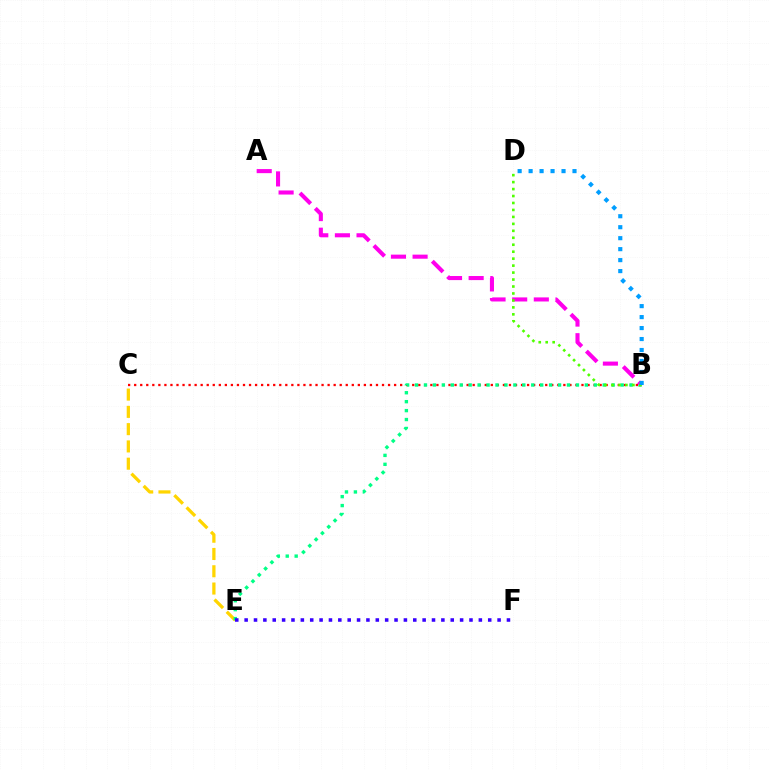{('B', 'C'): [{'color': '#ff0000', 'line_style': 'dotted', 'thickness': 1.64}], ('C', 'E'): [{'color': '#ffd500', 'line_style': 'dashed', 'thickness': 2.35}], ('B', 'E'): [{'color': '#00ff86', 'line_style': 'dotted', 'thickness': 2.43}], ('A', 'B'): [{'color': '#ff00ed', 'line_style': 'dashed', 'thickness': 2.94}], ('E', 'F'): [{'color': '#3700ff', 'line_style': 'dotted', 'thickness': 2.55}], ('B', 'D'): [{'color': '#4fff00', 'line_style': 'dotted', 'thickness': 1.89}, {'color': '#009eff', 'line_style': 'dotted', 'thickness': 2.98}]}